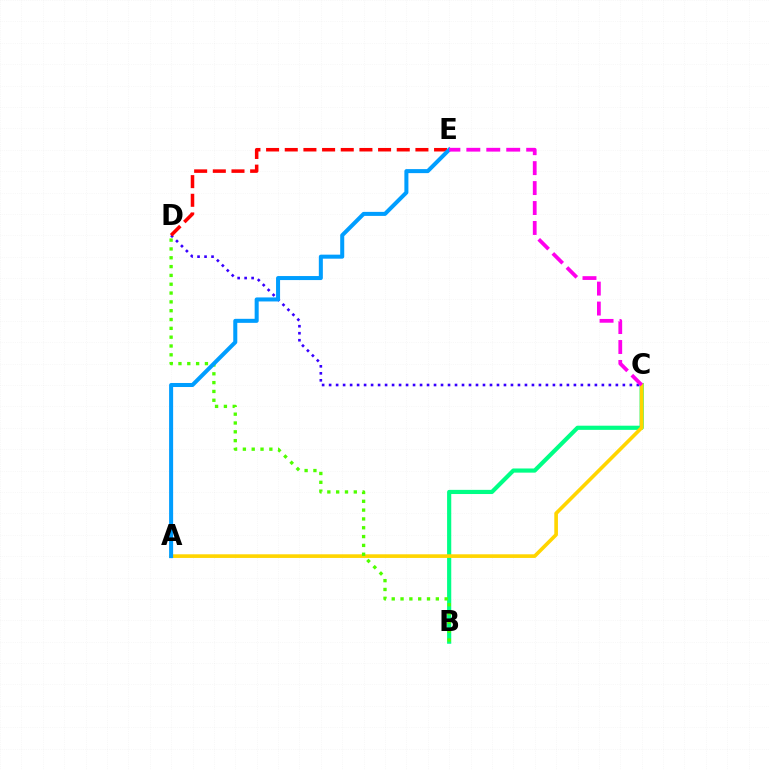{('B', 'C'): [{'color': '#00ff86', 'line_style': 'solid', 'thickness': 3.0}], ('A', 'C'): [{'color': '#ffd500', 'line_style': 'solid', 'thickness': 2.62}], ('C', 'D'): [{'color': '#3700ff', 'line_style': 'dotted', 'thickness': 1.9}], ('D', 'E'): [{'color': '#ff0000', 'line_style': 'dashed', 'thickness': 2.54}], ('B', 'D'): [{'color': '#4fff00', 'line_style': 'dotted', 'thickness': 2.4}], ('A', 'E'): [{'color': '#009eff', 'line_style': 'solid', 'thickness': 2.9}], ('C', 'E'): [{'color': '#ff00ed', 'line_style': 'dashed', 'thickness': 2.71}]}